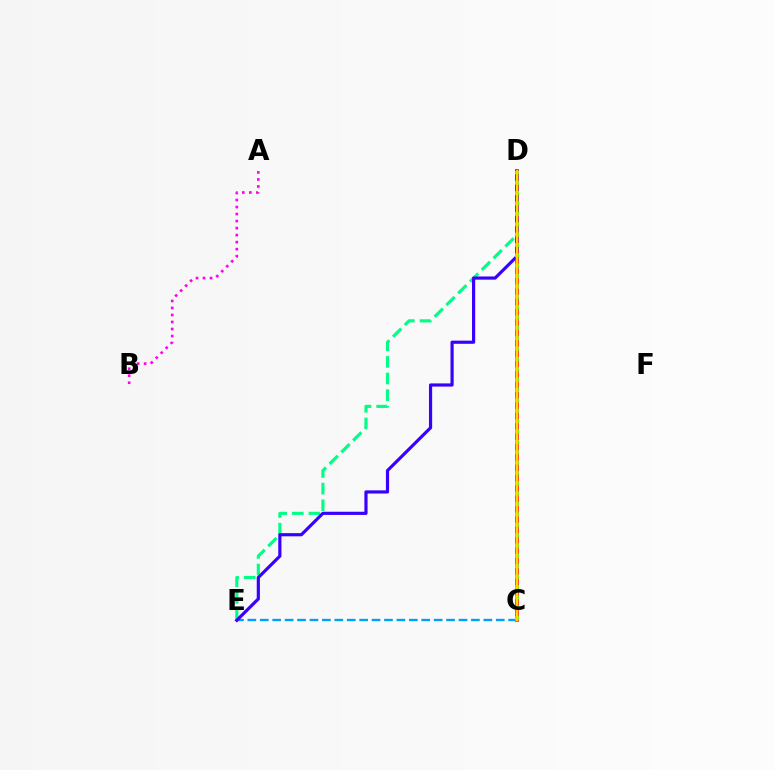{('C', 'D'): [{'color': '#ff0000', 'line_style': 'solid', 'thickness': 2.57}, {'color': '#4fff00', 'line_style': 'dotted', 'thickness': 2.82}, {'color': '#ffd500', 'line_style': 'solid', 'thickness': 1.74}], ('D', 'E'): [{'color': '#00ff86', 'line_style': 'dashed', 'thickness': 2.26}, {'color': '#3700ff', 'line_style': 'solid', 'thickness': 2.28}], ('C', 'E'): [{'color': '#009eff', 'line_style': 'dashed', 'thickness': 1.69}], ('A', 'B'): [{'color': '#ff00ed', 'line_style': 'dotted', 'thickness': 1.91}]}